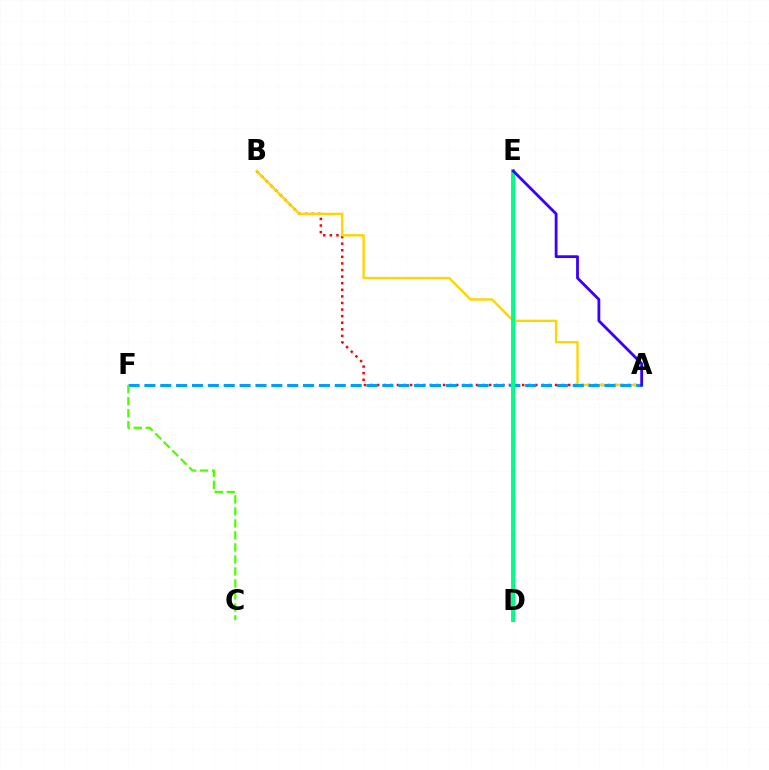{('A', 'B'): [{'color': '#ff0000', 'line_style': 'dotted', 'thickness': 1.79}, {'color': '#ffd500', 'line_style': 'solid', 'thickness': 1.71}], ('D', 'E'): [{'color': '#ff00ed', 'line_style': 'solid', 'thickness': 2.34}, {'color': '#00ff86', 'line_style': 'solid', 'thickness': 2.8}], ('A', 'F'): [{'color': '#009eff', 'line_style': 'dashed', 'thickness': 2.16}], ('C', 'F'): [{'color': '#4fff00', 'line_style': 'dashed', 'thickness': 1.63}], ('A', 'E'): [{'color': '#3700ff', 'line_style': 'solid', 'thickness': 2.01}]}